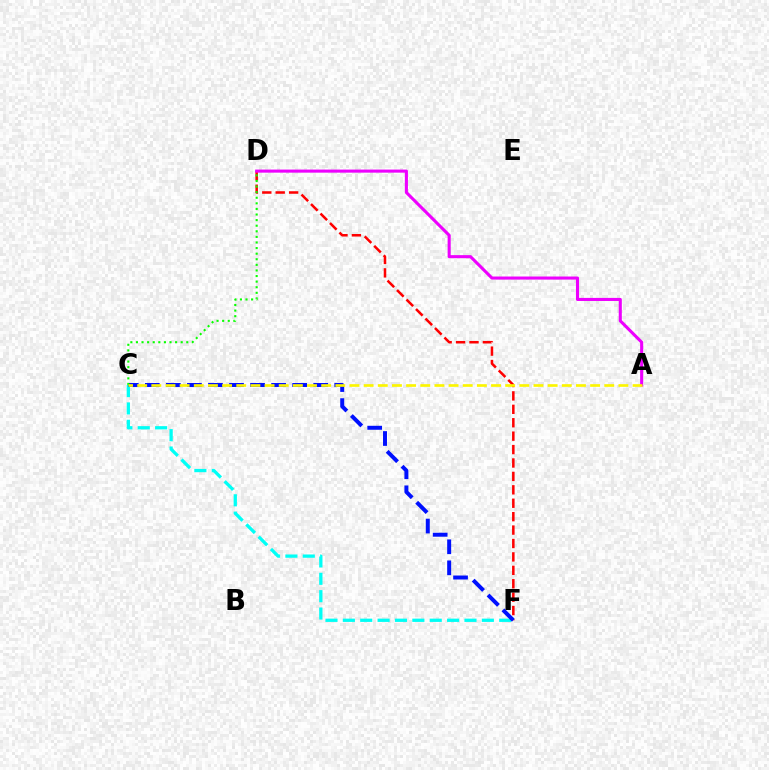{('C', 'F'): [{'color': '#00fff6', 'line_style': 'dashed', 'thickness': 2.36}, {'color': '#0010ff', 'line_style': 'dashed', 'thickness': 2.86}], ('D', 'F'): [{'color': '#ff0000', 'line_style': 'dashed', 'thickness': 1.82}], ('C', 'D'): [{'color': '#08ff00', 'line_style': 'dotted', 'thickness': 1.52}], ('A', 'D'): [{'color': '#ee00ff', 'line_style': 'solid', 'thickness': 2.22}], ('A', 'C'): [{'color': '#fcf500', 'line_style': 'dashed', 'thickness': 1.92}]}